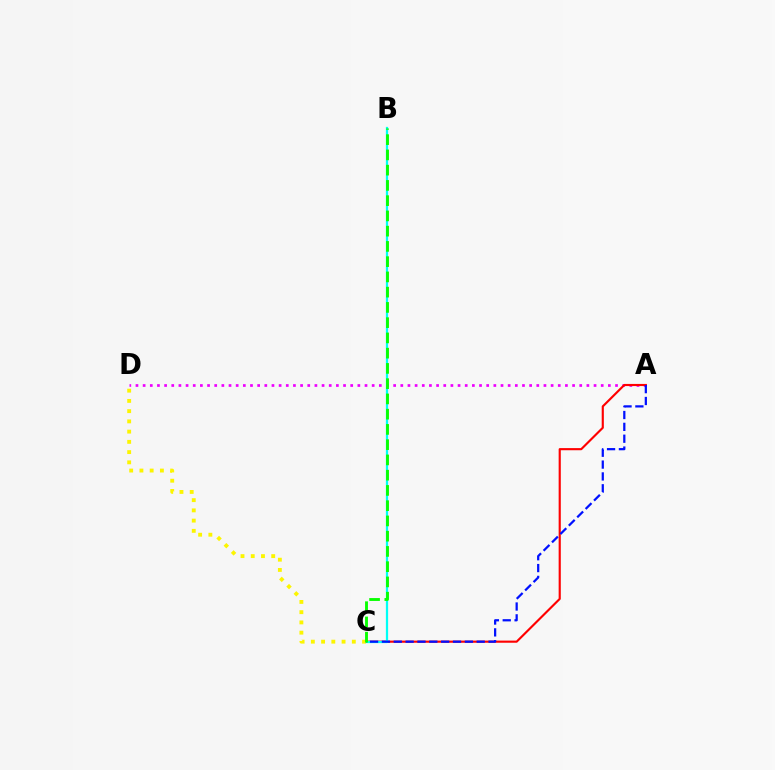{('A', 'D'): [{'color': '#ee00ff', 'line_style': 'dotted', 'thickness': 1.94}], ('A', 'C'): [{'color': '#ff0000', 'line_style': 'solid', 'thickness': 1.54}, {'color': '#0010ff', 'line_style': 'dashed', 'thickness': 1.61}], ('B', 'C'): [{'color': '#00fff6', 'line_style': 'solid', 'thickness': 1.62}, {'color': '#08ff00', 'line_style': 'dashed', 'thickness': 2.07}], ('C', 'D'): [{'color': '#fcf500', 'line_style': 'dotted', 'thickness': 2.78}]}